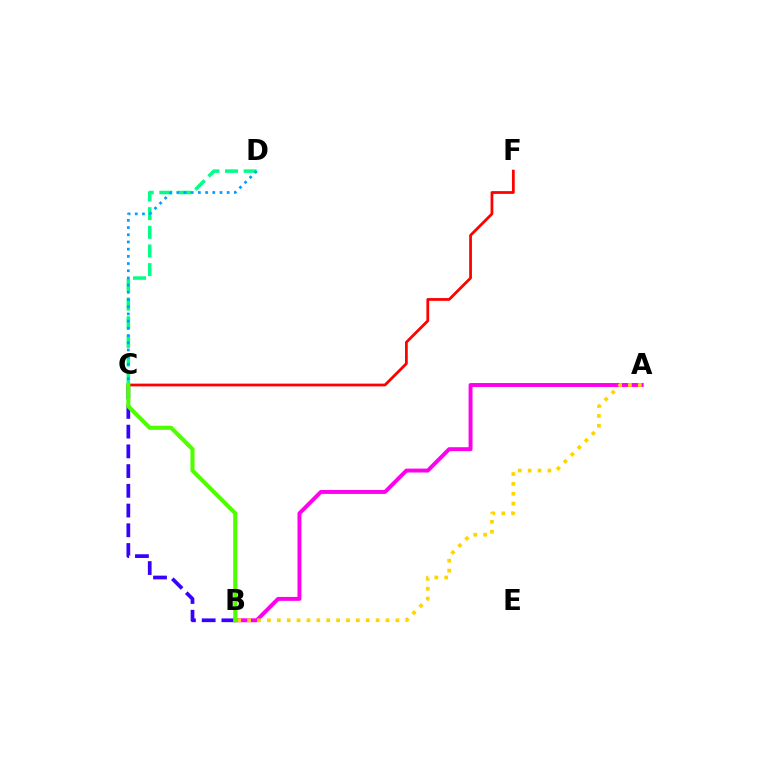{('B', 'C'): [{'color': '#3700ff', 'line_style': 'dashed', 'thickness': 2.68}, {'color': '#4fff00', 'line_style': 'solid', 'thickness': 2.95}], ('A', 'B'): [{'color': '#ff00ed', 'line_style': 'solid', 'thickness': 2.83}, {'color': '#ffd500', 'line_style': 'dotted', 'thickness': 2.68}], ('C', 'D'): [{'color': '#00ff86', 'line_style': 'dashed', 'thickness': 2.53}, {'color': '#009eff', 'line_style': 'dotted', 'thickness': 1.96}], ('C', 'F'): [{'color': '#ff0000', 'line_style': 'solid', 'thickness': 1.99}]}